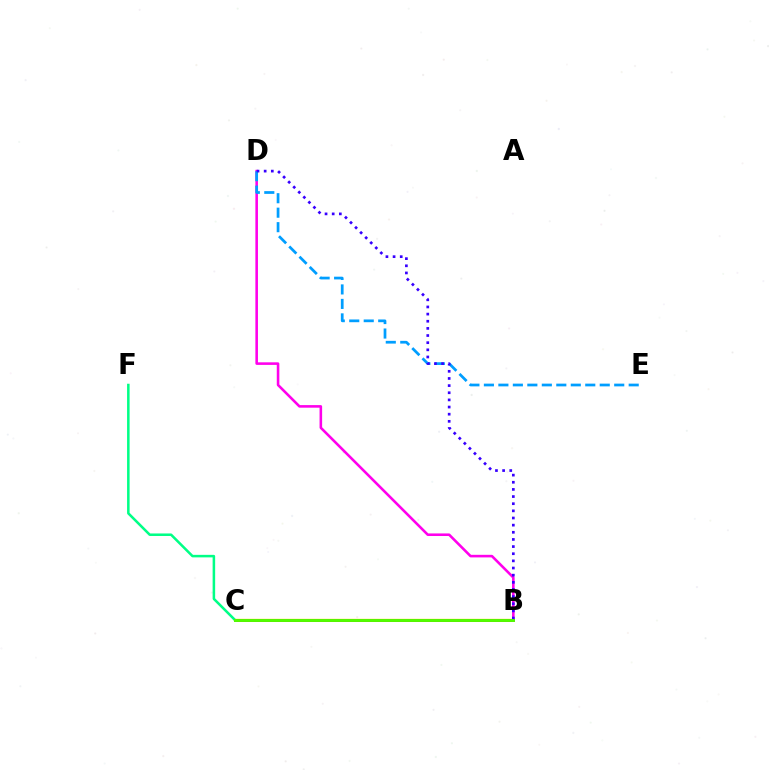{('B', 'C'): [{'color': '#ffd500', 'line_style': 'solid', 'thickness': 1.69}, {'color': '#ff0000', 'line_style': 'solid', 'thickness': 2.14}, {'color': '#4fff00', 'line_style': 'solid', 'thickness': 2.09}], ('B', 'D'): [{'color': '#ff00ed', 'line_style': 'solid', 'thickness': 1.86}, {'color': '#3700ff', 'line_style': 'dotted', 'thickness': 1.94}], ('C', 'F'): [{'color': '#00ff86', 'line_style': 'solid', 'thickness': 1.82}], ('D', 'E'): [{'color': '#009eff', 'line_style': 'dashed', 'thickness': 1.97}]}